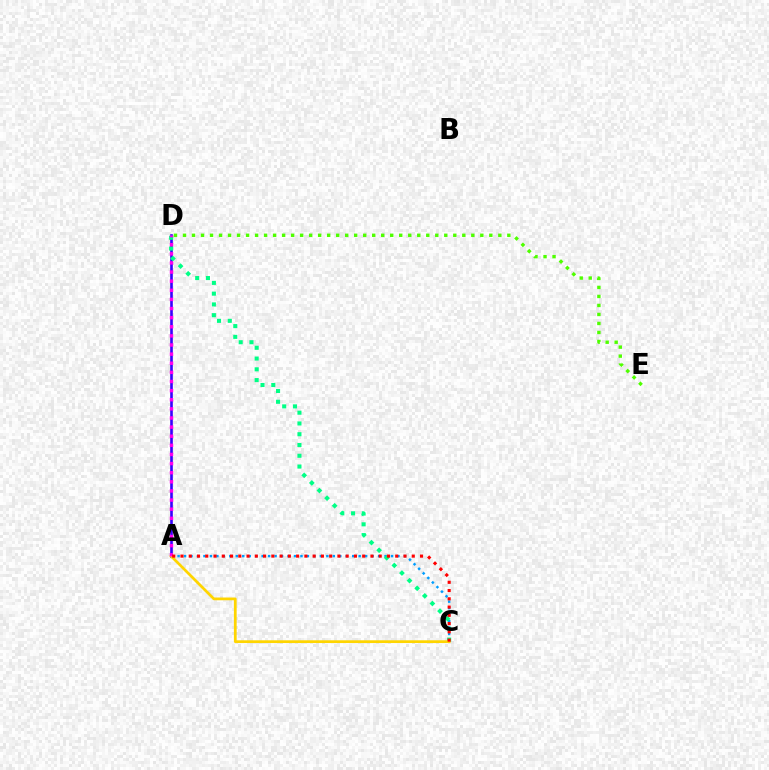{('A', 'D'): [{'color': '#3700ff', 'line_style': 'solid', 'thickness': 1.89}, {'color': '#ff00ed', 'line_style': 'dotted', 'thickness': 2.48}], ('A', 'C'): [{'color': '#009eff', 'line_style': 'dotted', 'thickness': 1.76}, {'color': '#ffd500', 'line_style': 'solid', 'thickness': 1.98}, {'color': '#ff0000', 'line_style': 'dotted', 'thickness': 2.24}], ('C', 'D'): [{'color': '#00ff86', 'line_style': 'dotted', 'thickness': 2.93}], ('D', 'E'): [{'color': '#4fff00', 'line_style': 'dotted', 'thickness': 2.45}]}